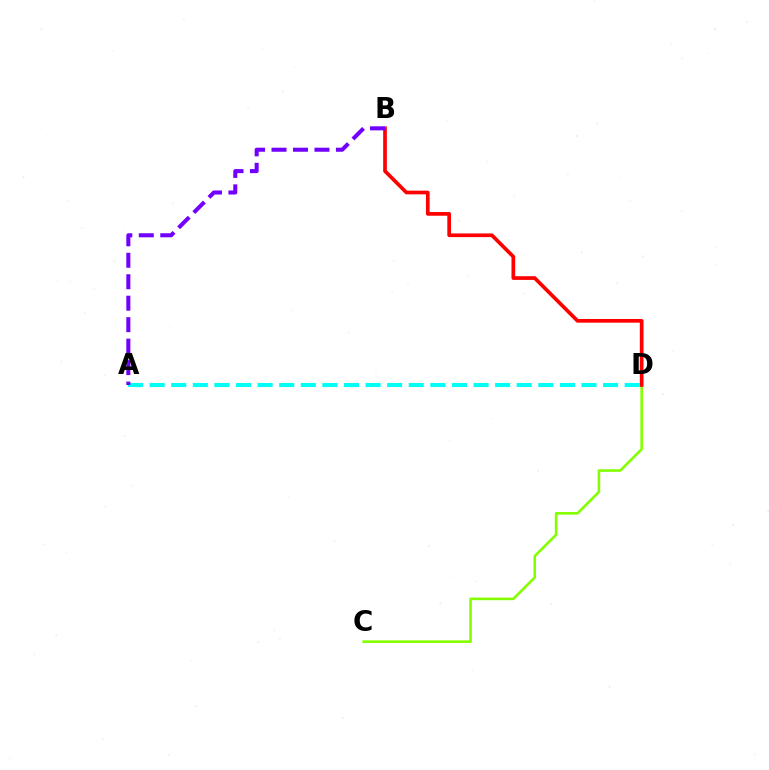{('C', 'D'): [{'color': '#84ff00', 'line_style': 'solid', 'thickness': 1.88}], ('A', 'D'): [{'color': '#00fff6', 'line_style': 'dashed', 'thickness': 2.93}], ('B', 'D'): [{'color': '#ff0000', 'line_style': 'solid', 'thickness': 2.66}], ('A', 'B'): [{'color': '#7200ff', 'line_style': 'dashed', 'thickness': 2.92}]}